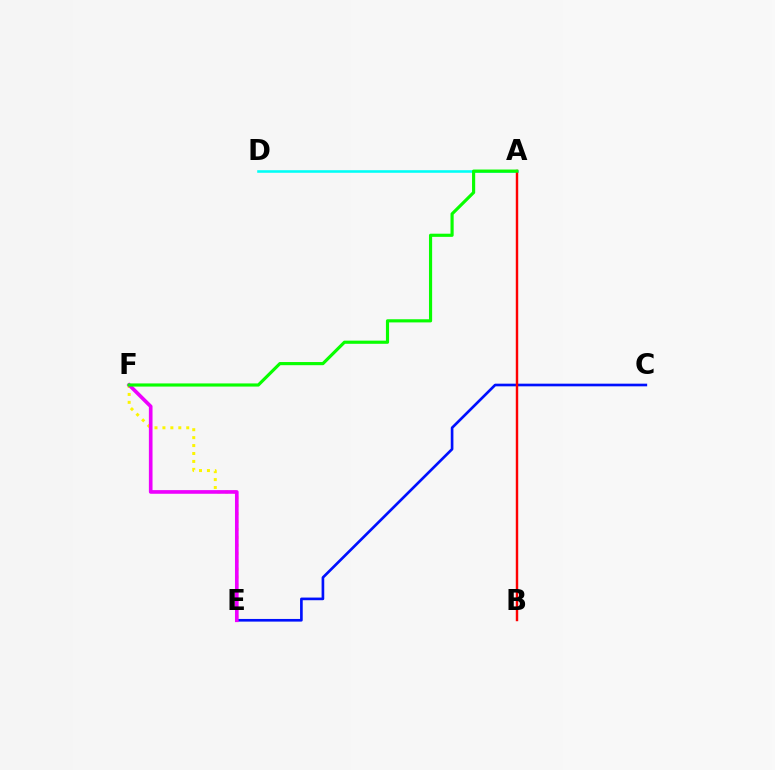{('A', 'D'): [{'color': '#00fff6', 'line_style': 'solid', 'thickness': 1.85}], ('E', 'F'): [{'color': '#fcf500', 'line_style': 'dotted', 'thickness': 2.16}, {'color': '#ee00ff', 'line_style': 'solid', 'thickness': 2.63}], ('C', 'E'): [{'color': '#0010ff', 'line_style': 'solid', 'thickness': 1.91}], ('A', 'B'): [{'color': '#ff0000', 'line_style': 'solid', 'thickness': 1.75}], ('A', 'F'): [{'color': '#08ff00', 'line_style': 'solid', 'thickness': 2.27}]}